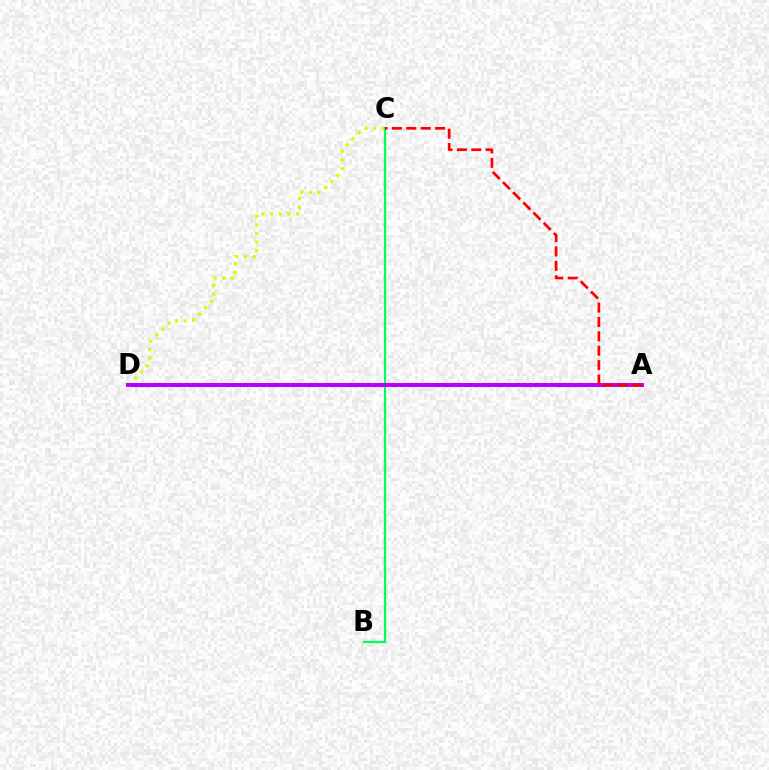{('A', 'D'): [{'color': '#0074ff', 'line_style': 'solid', 'thickness': 2.59}, {'color': '#b900ff', 'line_style': 'solid', 'thickness': 2.89}], ('C', 'D'): [{'color': '#d1ff00', 'line_style': 'dotted', 'thickness': 2.34}], ('B', 'C'): [{'color': '#00ff5c', 'line_style': 'solid', 'thickness': 1.63}], ('A', 'C'): [{'color': '#ff0000', 'line_style': 'dashed', 'thickness': 1.96}]}